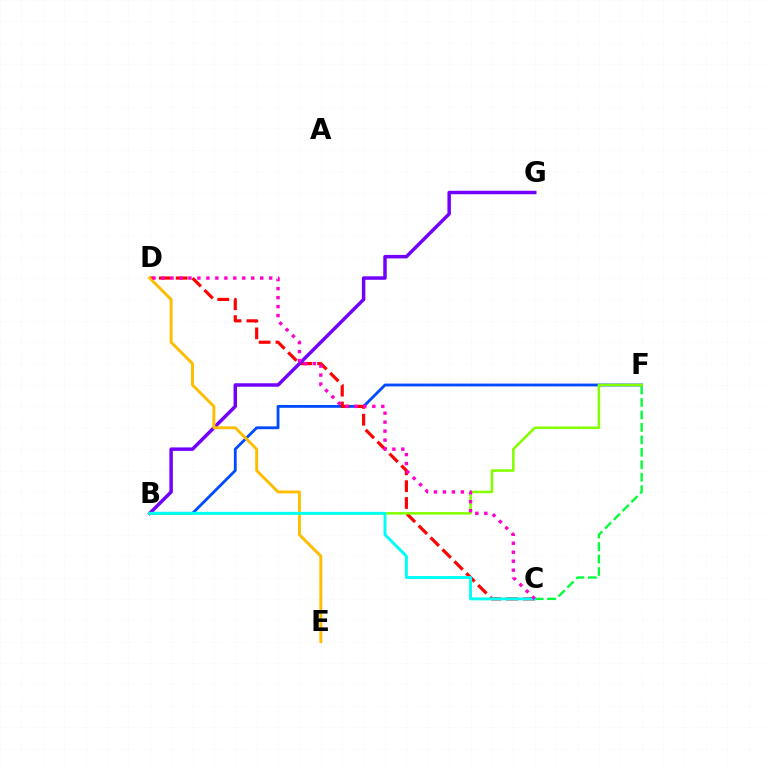{('B', 'F'): [{'color': '#004bff', 'line_style': 'solid', 'thickness': 2.03}, {'color': '#84ff00', 'line_style': 'solid', 'thickness': 1.83}], ('C', 'D'): [{'color': '#ff0000', 'line_style': 'dashed', 'thickness': 2.29}, {'color': '#ff00cf', 'line_style': 'dotted', 'thickness': 2.44}], ('B', 'G'): [{'color': '#7200ff', 'line_style': 'solid', 'thickness': 2.5}], ('C', 'F'): [{'color': '#00ff39', 'line_style': 'dashed', 'thickness': 1.69}], ('D', 'E'): [{'color': '#ffbd00', 'line_style': 'solid', 'thickness': 2.11}], ('B', 'C'): [{'color': '#00fff6', 'line_style': 'solid', 'thickness': 2.12}]}